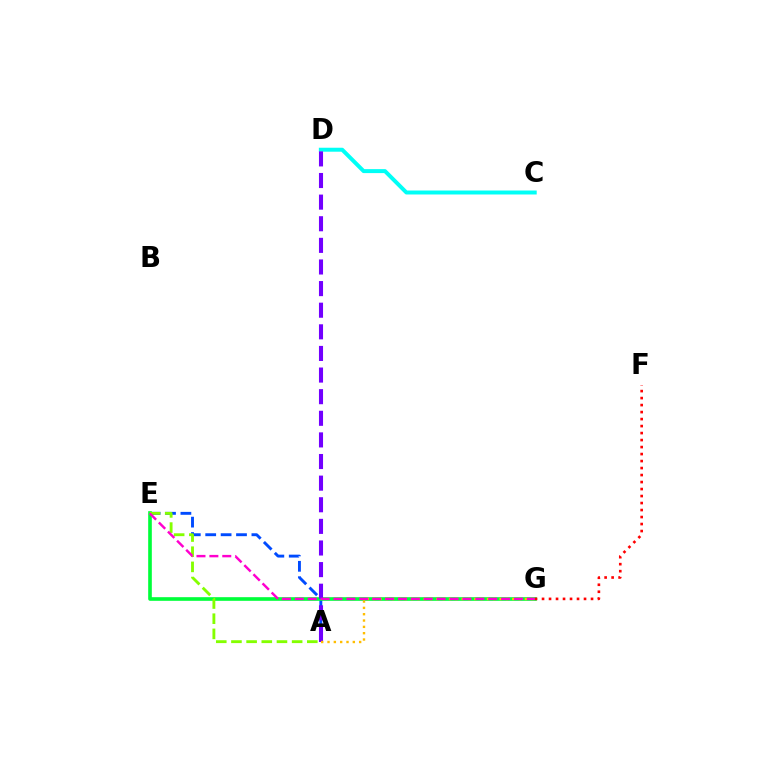{('C', 'D'): [{'color': '#00fff6', 'line_style': 'solid', 'thickness': 2.86}], ('A', 'E'): [{'color': '#004bff', 'line_style': 'dashed', 'thickness': 2.09}, {'color': '#84ff00', 'line_style': 'dashed', 'thickness': 2.06}], ('E', 'G'): [{'color': '#00ff39', 'line_style': 'solid', 'thickness': 2.62}, {'color': '#ff00cf', 'line_style': 'dashed', 'thickness': 1.75}], ('A', 'D'): [{'color': '#7200ff', 'line_style': 'dashed', 'thickness': 2.94}], ('F', 'G'): [{'color': '#ff0000', 'line_style': 'dotted', 'thickness': 1.9}], ('A', 'G'): [{'color': '#ffbd00', 'line_style': 'dotted', 'thickness': 1.72}]}